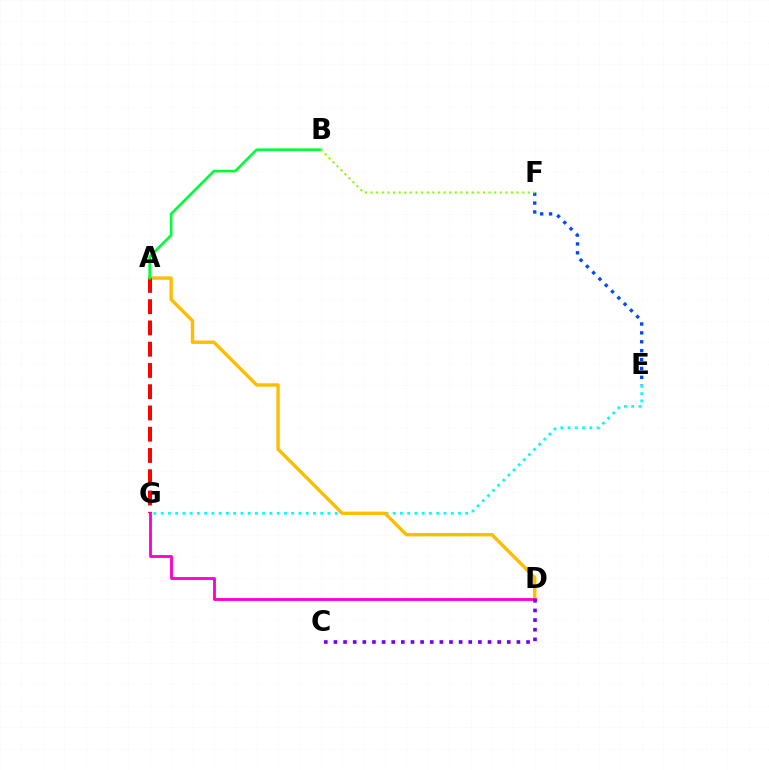{('E', 'F'): [{'color': '#004bff', 'line_style': 'dotted', 'thickness': 2.41}], ('E', 'G'): [{'color': '#00fff6', 'line_style': 'dotted', 'thickness': 1.97}], ('A', 'D'): [{'color': '#ffbd00', 'line_style': 'solid', 'thickness': 2.45}], ('A', 'G'): [{'color': '#ff0000', 'line_style': 'dashed', 'thickness': 2.89}], ('A', 'B'): [{'color': '#00ff39', 'line_style': 'solid', 'thickness': 1.93}], ('D', 'G'): [{'color': '#ff00cf', 'line_style': 'solid', 'thickness': 2.05}], ('B', 'F'): [{'color': '#84ff00', 'line_style': 'dotted', 'thickness': 1.53}], ('C', 'D'): [{'color': '#7200ff', 'line_style': 'dotted', 'thickness': 2.62}]}